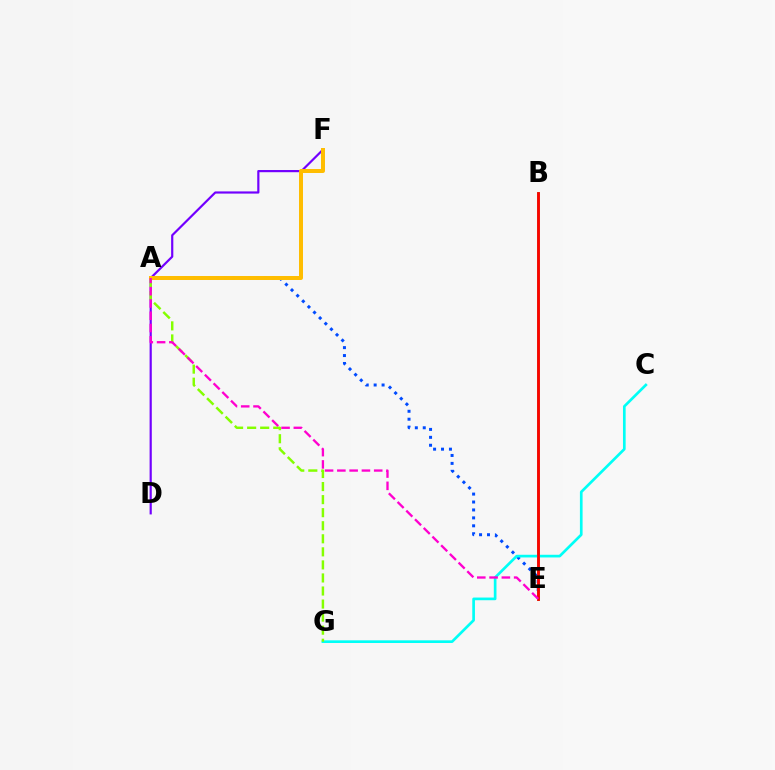{('B', 'E'): [{'color': '#00ff39', 'line_style': 'solid', 'thickness': 1.85}, {'color': '#ff0000', 'line_style': 'solid', 'thickness': 2.04}], ('A', 'E'): [{'color': '#004bff', 'line_style': 'dotted', 'thickness': 2.15}, {'color': '#ff00cf', 'line_style': 'dashed', 'thickness': 1.67}], ('D', 'F'): [{'color': '#7200ff', 'line_style': 'solid', 'thickness': 1.57}], ('C', 'G'): [{'color': '#00fff6', 'line_style': 'solid', 'thickness': 1.92}], ('A', 'G'): [{'color': '#84ff00', 'line_style': 'dashed', 'thickness': 1.77}], ('A', 'F'): [{'color': '#ffbd00', 'line_style': 'solid', 'thickness': 2.86}]}